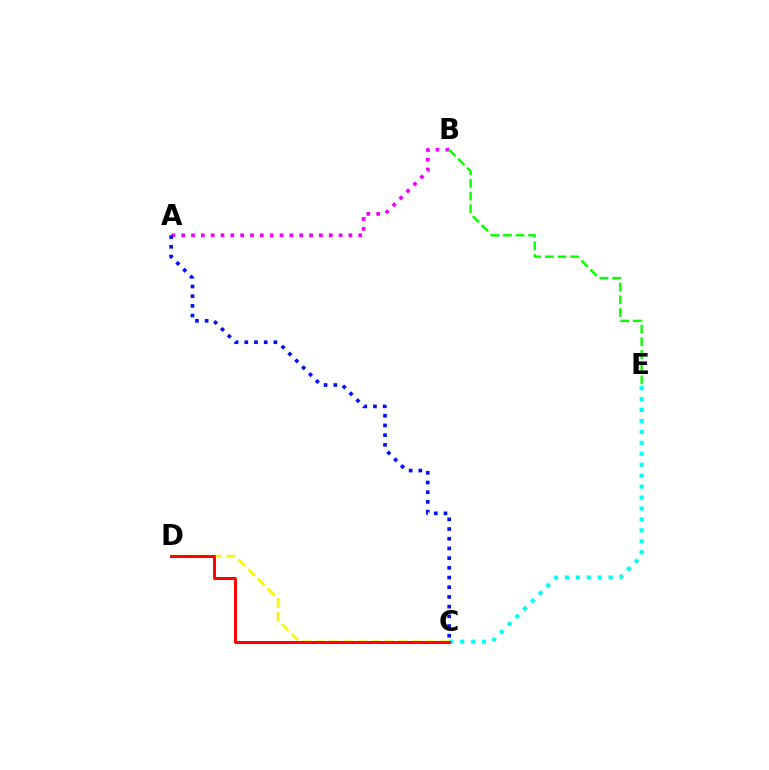{('C', 'D'): [{'color': '#fcf500', 'line_style': 'dashed', 'thickness': 1.87}, {'color': '#ff0000', 'line_style': 'solid', 'thickness': 2.13}], ('C', 'E'): [{'color': '#00fff6', 'line_style': 'dotted', 'thickness': 2.97}], ('A', 'B'): [{'color': '#ee00ff', 'line_style': 'dotted', 'thickness': 2.67}], ('A', 'C'): [{'color': '#0010ff', 'line_style': 'dotted', 'thickness': 2.64}], ('B', 'E'): [{'color': '#08ff00', 'line_style': 'dashed', 'thickness': 1.72}]}